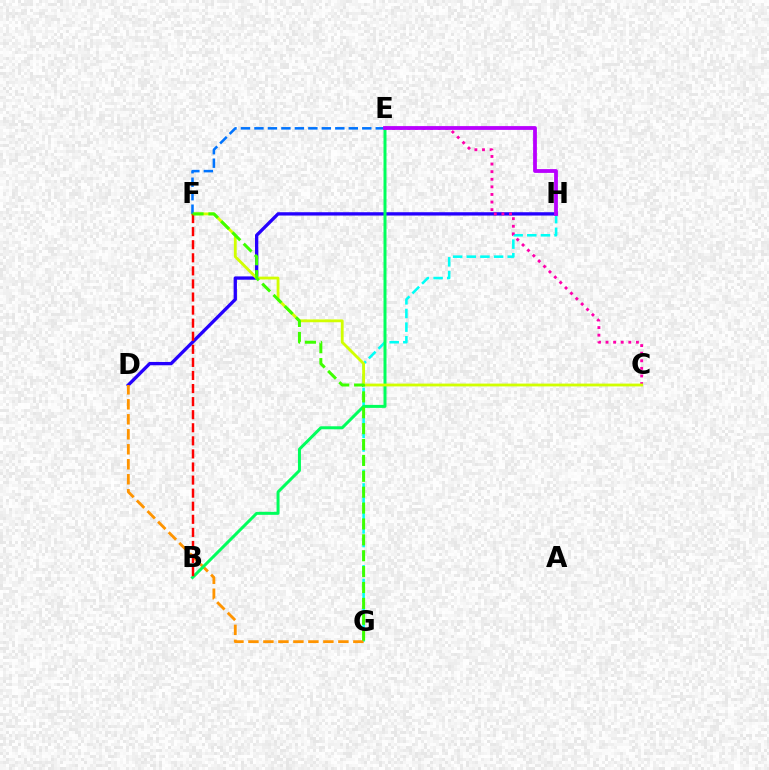{('G', 'H'): [{'color': '#00fff6', 'line_style': 'dashed', 'thickness': 1.85}], ('D', 'H'): [{'color': '#2500ff', 'line_style': 'solid', 'thickness': 2.39}], ('C', 'E'): [{'color': '#ff00ac', 'line_style': 'dotted', 'thickness': 2.06}], ('D', 'G'): [{'color': '#ff9400', 'line_style': 'dashed', 'thickness': 2.04}], ('B', 'E'): [{'color': '#00ff5c', 'line_style': 'solid', 'thickness': 2.15}], ('C', 'F'): [{'color': '#d1ff00', 'line_style': 'solid', 'thickness': 2.03}], ('E', 'F'): [{'color': '#0074ff', 'line_style': 'dashed', 'thickness': 1.83}], ('B', 'F'): [{'color': '#ff0000', 'line_style': 'dashed', 'thickness': 1.78}], ('E', 'H'): [{'color': '#b900ff', 'line_style': 'solid', 'thickness': 2.73}], ('F', 'G'): [{'color': '#3dff00', 'line_style': 'dashed', 'thickness': 2.16}]}